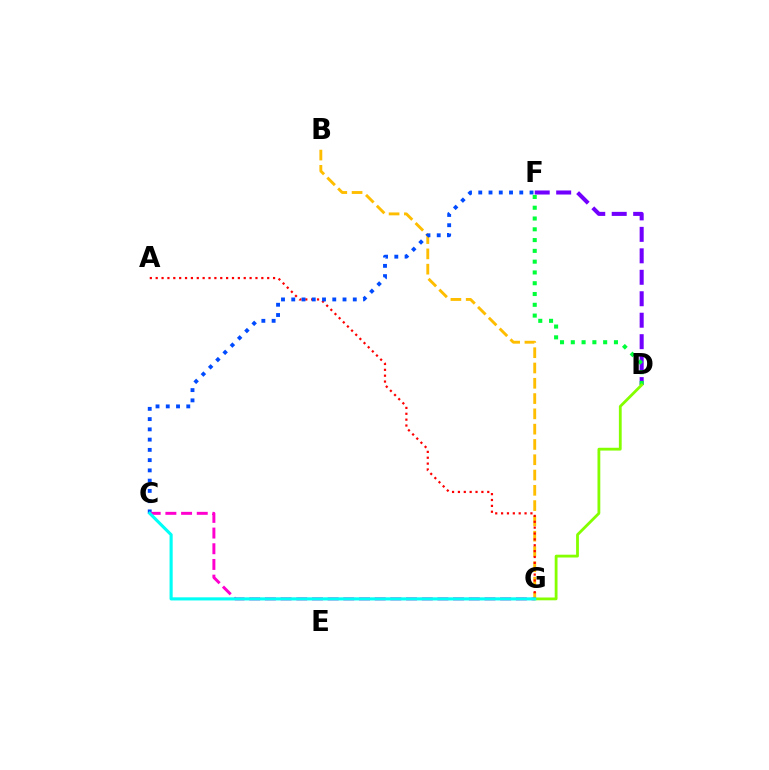{('D', 'F'): [{'color': '#7200ff', 'line_style': 'dashed', 'thickness': 2.92}, {'color': '#00ff39', 'line_style': 'dotted', 'thickness': 2.93}], ('B', 'G'): [{'color': '#ffbd00', 'line_style': 'dashed', 'thickness': 2.08}], ('A', 'G'): [{'color': '#ff0000', 'line_style': 'dotted', 'thickness': 1.59}], ('C', 'F'): [{'color': '#004bff', 'line_style': 'dotted', 'thickness': 2.79}], ('C', 'G'): [{'color': '#ff00cf', 'line_style': 'dashed', 'thickness': 2.13}, {'color': '#00fff6', 'line_style': 'solid', 'thickness': 2.24}], ('D', 'G'): [{'color': '#84ff00', 'line_style': 'solid', 'thickness': 2.02}]}